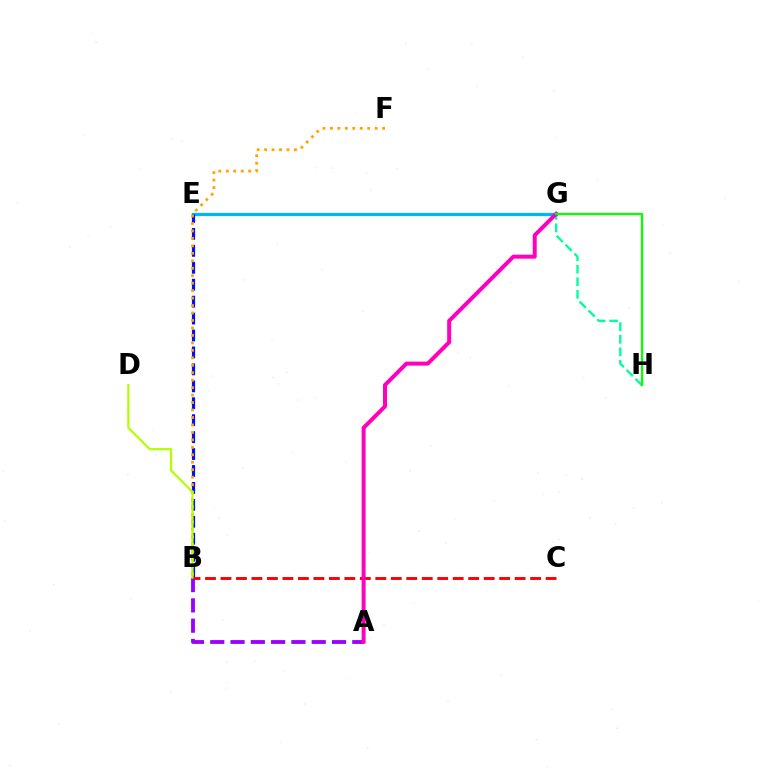{('E', 'G'): [{'color': '#00b5ff', 'line_style': 'solid', 'thickness': 2.34}], ('B', 'E'): [{'color': '#0010ff', 'line_style': 'dashed', 'thickness': 2.3}], ('A', 'B'): [{'color': '#9b00ff', 'line_style': 'dashed', 'thickness': 2.76}], ('B', 'C'): [{'color': '#ff0000', 'line_style': 'dashed', 'thickness': 2.1}], ('B', 'F'): [{'color': '#ffa500', 'line_style': 'dotted', 'thickness': 2.03}], ('G', 'H'): [{'color': '#00ff9d', 'line_style': 'dashed', 'thickness': 1.7}, {'color': '#08ff00', 'line_style': 'solid', 'thickness': 1.62}], ('A', 'G'): [{'color': '#ff00bd', 'line_style': 'solid', 'thickness': 2.88}], ('B', 'D'): [{'color': '#b3ff00', 'line_style': 'solid', 'thickness': 1.58}]}